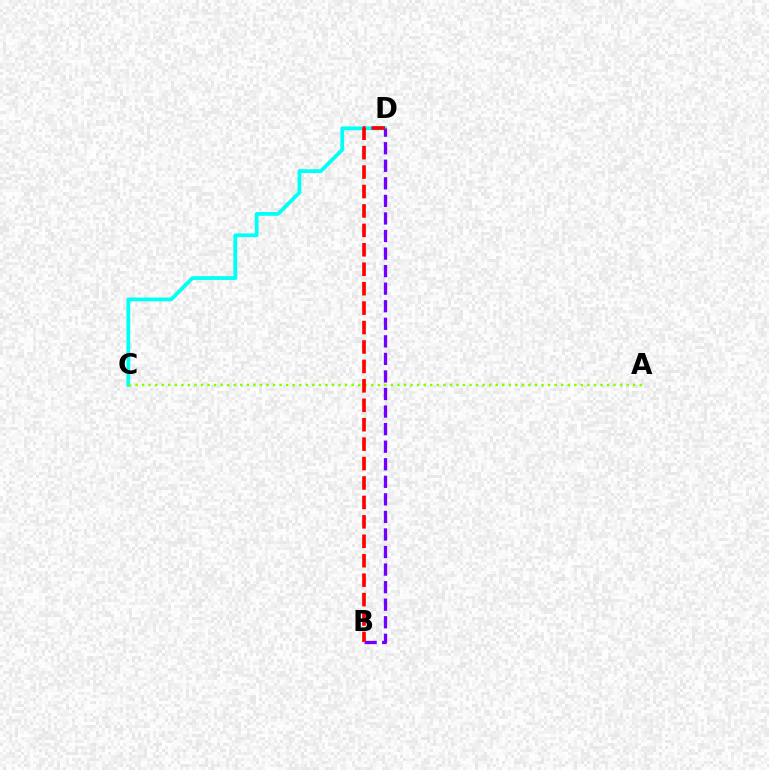{('C', 'D'): [{'color': '#00fff6', 'line_style': 'solid', 'thickness': 2.72}], ('A', 'C'): [{'color': '#84ff00', 'line_style': 'dotted', 'thickness': 1.78}], ('B', 'D'): [{'color': '#7200ff', 'line_style': 'dashed', 'thickness': 2.39}, {'color': '#ff0000', 'line_style': 'dashed', 'thickness': 2.64}]}